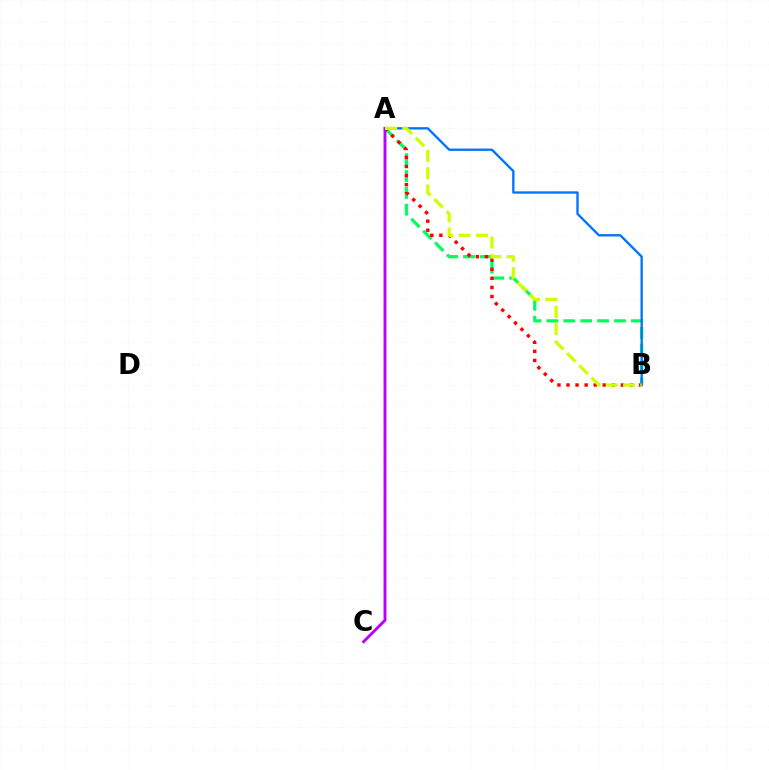{('A', 'B'): [{'color': '#00ff5c', 'line_style': 'dashed', 'thickness': 2.29}, {'color': '#ff0000', 'line_style': 'dotted', 'thickness': 2.46}, {'color': '#0074ff', 'line_style': 'solid', 'thickness': 1.69}, {'color': '#d1ff00', 'line_style': 'dashed', 'thickness': 2.35}], ('A', 'C'): [{'color': '#b900ff', 'line_style': 'solid', 'thickness': 2.08}]}